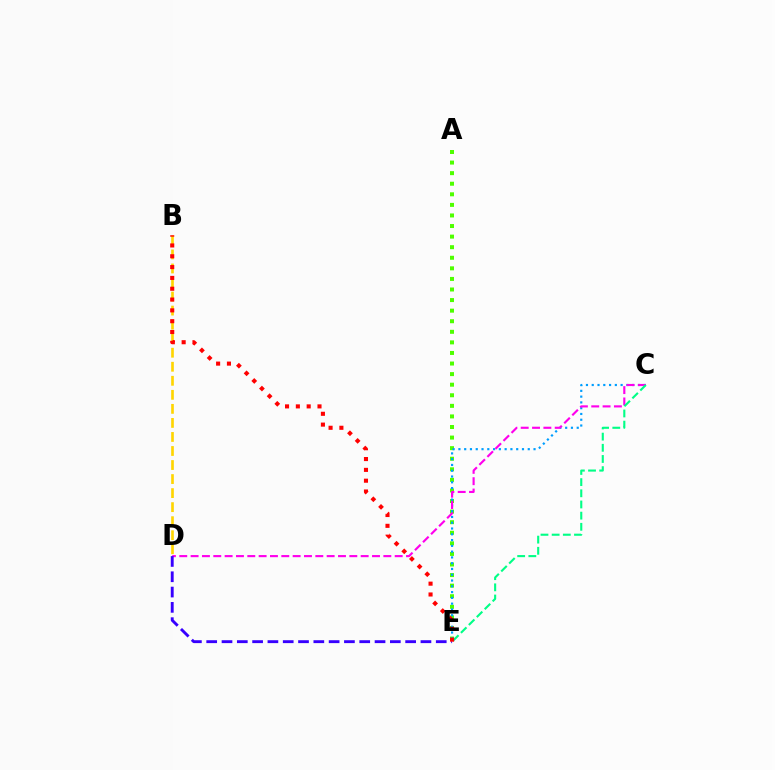{('A', 'E'): [{'color': '#4fff00', 'line_style': 'dotted', 'thickness': 2.87}], ('C', 'E'): [{'color': '#009eff', 'line_style': 'dotted', 'thickness': 1.57}, {'color': '#00ff86', 'line_style': 'dashed', 'thickness': 1.52}], ('B', 'D'): [{'color': '#ffd500', 'line_style': 'dashed', 'thickness': 1.91}], ('C', 'D'): [{'color': '#ff00ed', 'line_style': 'dashed', 'thickness': 1.54}], ('D', 'E'): [{'color': '#3700ff', 'line_style': 'dashed', 'thickness': 2.08}], ('B', 'E'): [{'color': '#ff0000', 'line_style': 'dotted', 'thickness': 2.94}]}